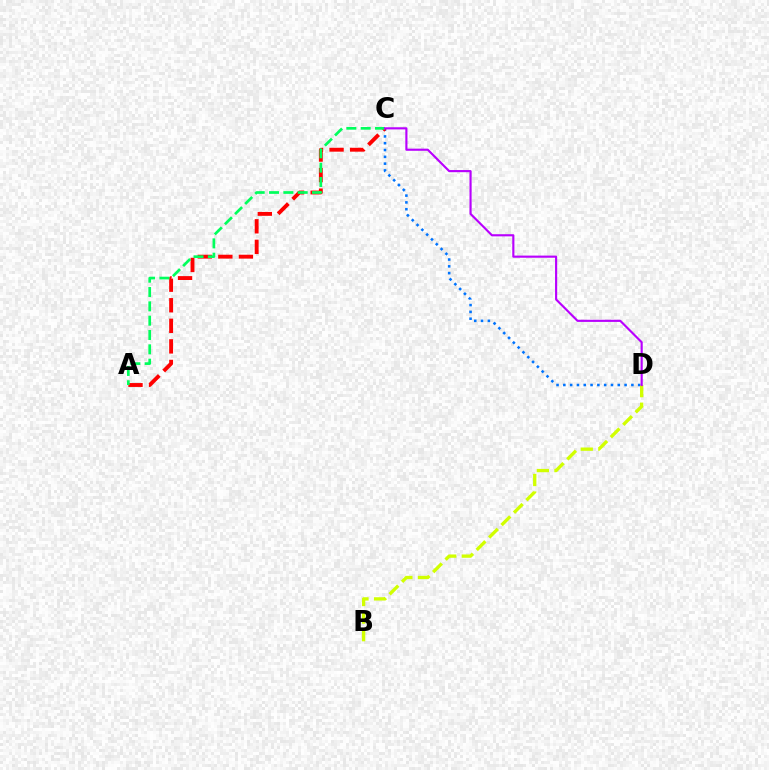{('C', 'D'): [{'color': '#0074ff', 'line_style': 'dotted', 'thickness': 1.85}, {'color': '#b900ff', 'line_style': 'solid', 'thickness': 1.54}], ('A', 'C'): [{'color': '#ff0000', 'line_style': 'dashed', 'thickness': 2.79}, {'color': '#00ff5c', 'line_style': 'dashed', 'thickness': 1.95}], ('B', 'D'): [{'color': '#d1ff00', 'line_style': 'dashed', 'thickness': 2.39}]}